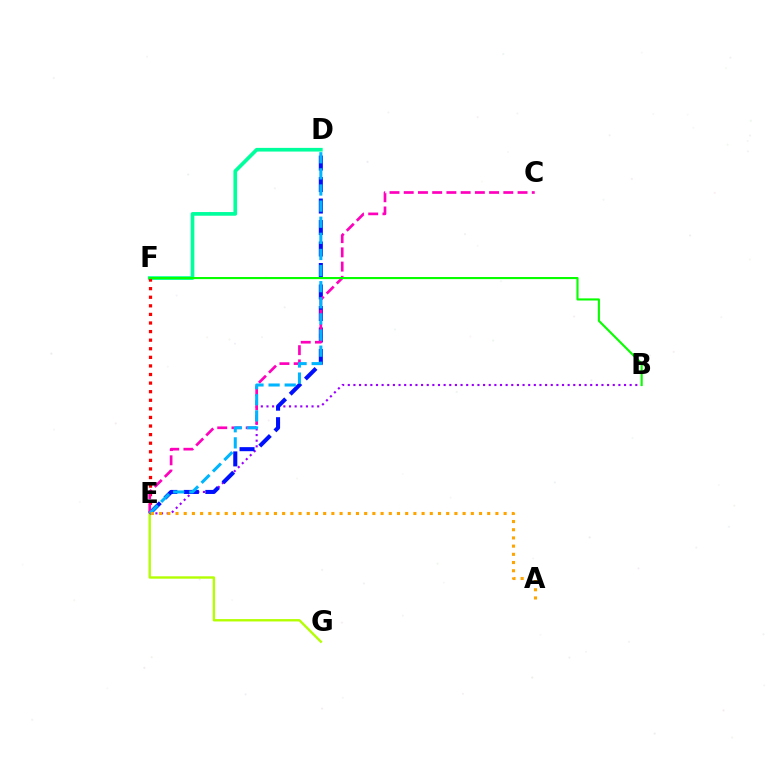{('E', 'G'): [{'color': '#b3ff00', 'line_style': 'solid', 'thickness': 1.7}], ('B', 'E'): [{'color': '#9b00ff', 'line_style': 'dotted', 'thickness': 1.53}], ('D', 'E'): [{'color': '#0010ff', 'line_style': 'dashed', 'thickness': 2.92}, {'color': '#00b5ff', 'line_style': 'dashed', 'thickness': 2.19}], ('D', 'F'): [{'color': '#00ff9d', 'line_style': 'solid', 'thickness': 2.65}], ('E', 'F'): [{'color': '#ff0000', 'line_style': 'dotted', 'thickness': 2.33}], ('C', 'E'): [{'color': '#ff00bd', 'line_style': 'dashed', 'thickness': 1.93}], ('B', 'F'): [{'color': '#08ff00', 'line_style': 'solid', 'thickness': 1.52}], ('A', 'E'): [{'color': '#ffa500', 'line_style': 'dotted', 'thickness': 2.23}]}